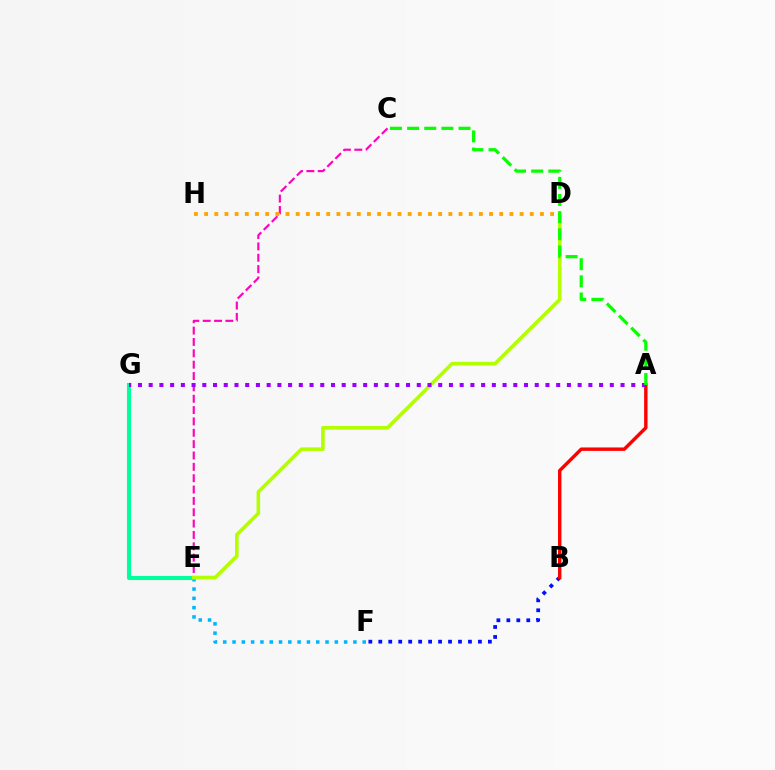{('B', 'F'): [{'color': '#0010ff', 'line_style': 'dotted', 'thickness': 2.71}], ('E', 'F'): [{'color': '#00b5ff', 'line_style': 'dotted', 'thickness': 2.53}], ('A', 'B'): [{'color': '#ff0000', 'line_style': 'solid', 'thickness': 2.45}], ('C', 'E'): [{'color': '#ff00bd', 'line_style': 'dashed', 'thickness': 1.54}], ('E', 'G'): [{'color': '#00ff9d', 'line_style': 'solid', 'thickness': 2.93}], ('D', 'E'): [{'color': '#b3ff00', 'line_style': 'solid', 'thickness': 2.57}], ('A', 'G'): [{'color': '#9b00ff', 'line_style': 'dotted', 'thickness': 2.91}], ('D', 'H'): [{'color': '#ffa500', 'line_style': 'dotted', 'thickness': 2.77}], ('A', 'C'): [{'color': '#08ff00', 'line_style': 'dashed', 'thickness': 2.33}]}